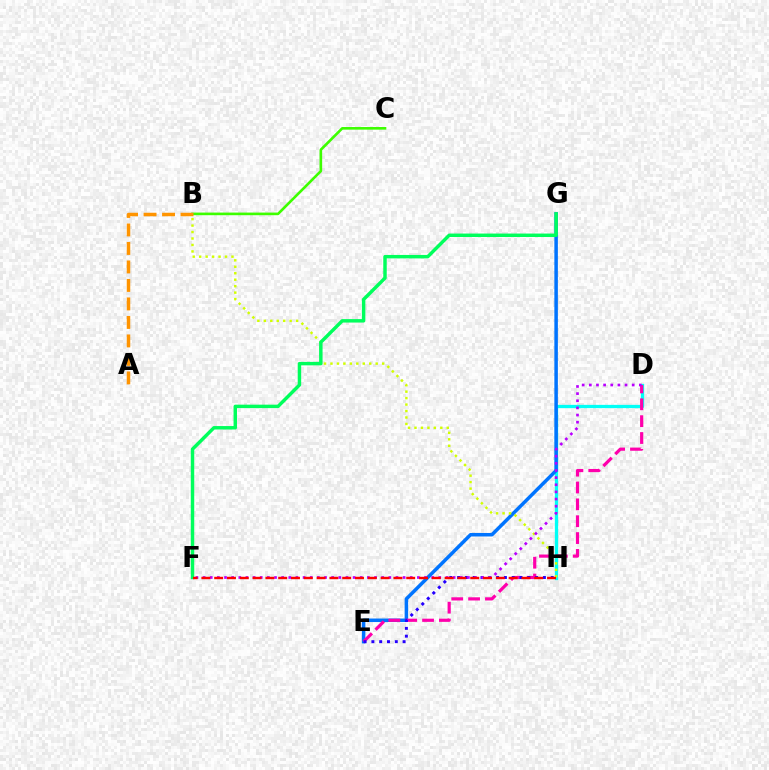{('D', 'H'): [{'color': '#00fff6', 'line_style': 'solid', 'thickness': 2.37}], ('E', 'G'): [{'color': '#0074ff', 'line_style': 'solid', 'thickness': 2.52}], ('D', 'E'): [{'color': '#ff00ac', 'line_style': 'dashed', 'thickness': 2.29}], ('E', 'H'): [{'color': '#2500ff', 'line_style': 'dotted', 'thickness': 2.12}], ('B', 'H'): [{'color': '#d1ff00', 'line_style': 'dotted', 'thickness': 1.76}], ('F', 'G'): [{'color': '#00ff5c', 'line_style': 'solid', 'thickness': 2.49}], ('B', 'C'): [{'color': '#3dff00', 'line_style': 'solid', 'thickness': 1.89}], ('D', 'F'): [{'color': '#b900ff', 'line_style': 'dotted', 'thickness': 1.94}], ('A', 'B'): [{'color': '#ff9400', 'line_style': 'dashed', 'thickness': 2.51}], ('F', 'H'): [{'color': '#ff0000', 'line_style': 'dashed', 'thickness': 1.74}]}